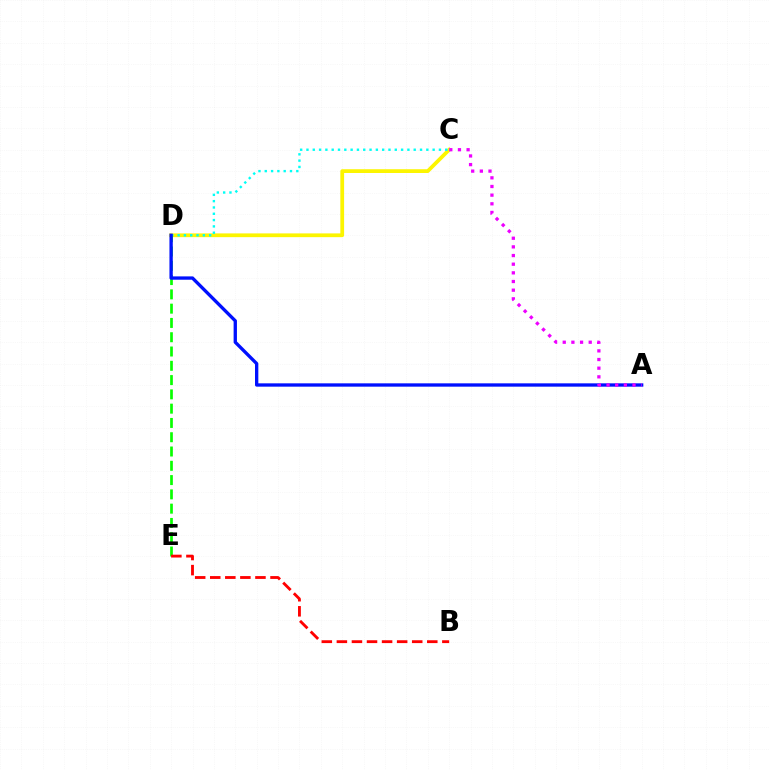{('C', 'D'): [{'color': '#fcf500', 'line_style': 'solid', 'thickness': 2.71}, {'color': '#00fff6', 'line_style': 'dotted', 'thickness': 1.71}], ('D', 'E'): [{'color': '#08ff00', 'line_style': 'dashed', 'thickness': 1.94}], ('A', 'D'): [{'color': '#0010ff', 'line_style': 'solid', 'thickness': 2.4}], ('B', 'E'): [{'color': '#ff0000', 'line_style': 'dashed', 'thickness': 2.05}], ('A', 'C'): [{'color': '#ee00ff', 'line_style': 'dotted', 'thickness': 2.35}]}